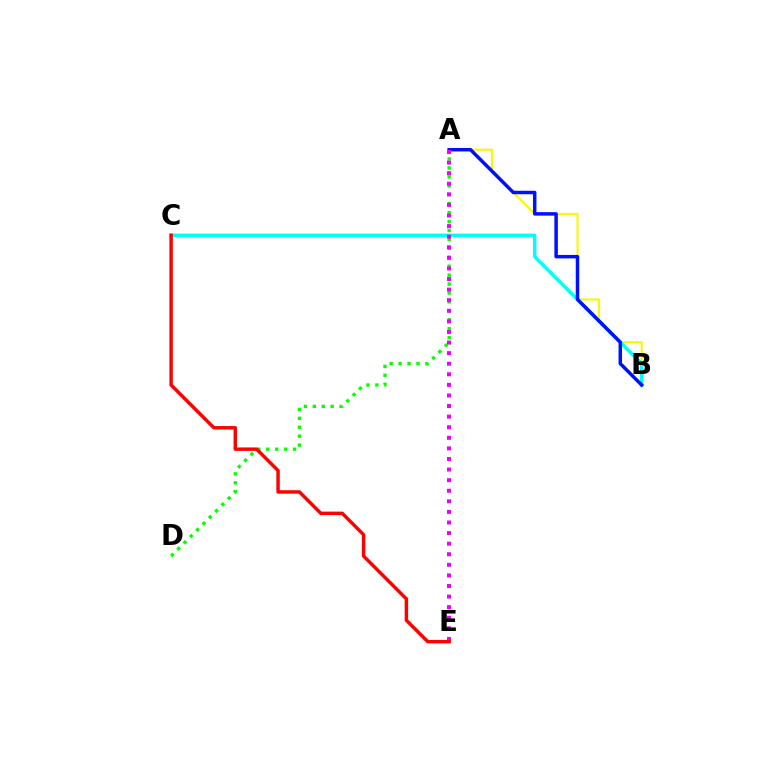{('A', 'B'): [{'color': '#fcf500', 'line_style': 'solid', 'thickness': 1.51}, {'color': '#0010ff', 'line_style': 'solid', 'thickness': 2.51}], ('B', 'C'): [{'color': '#00fff6', 'line_style': 'solid', 'thickness': 2.43}], ('A', 'D'): [{'color': '#08ff00', 'line_style': 'dotted', 'thickness': 2.43}], ('A', 'E'): [{'color': '#ee00ff', 'line_style': 'dotted', 'thickness': 2.88}], ('C', 'E'): [{'color': '#ff0000', 'line_style': 'solid', 'thickness': 2.48}]}